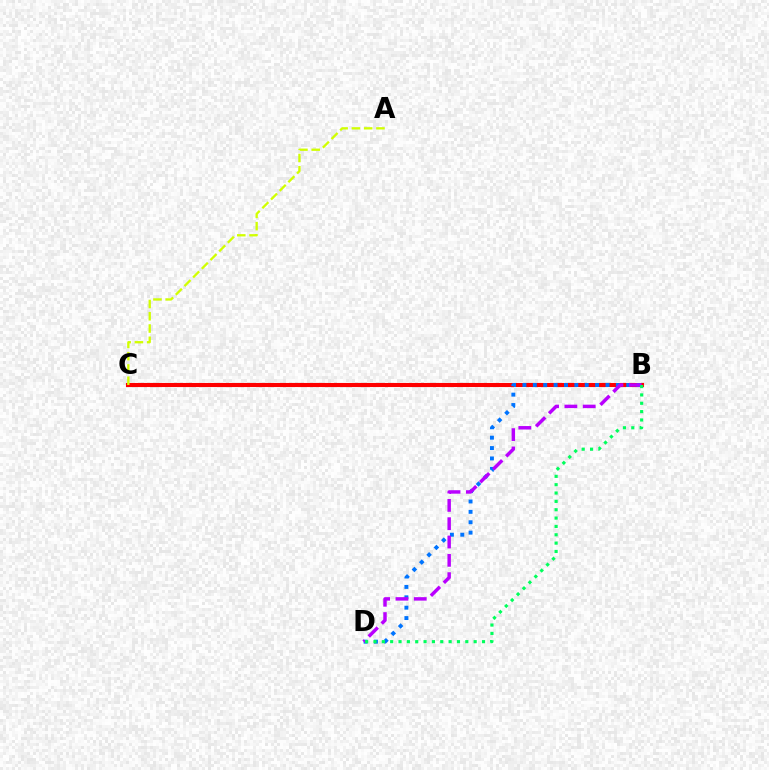{('B', 'C'): [{'color': '#ff0000', 'line_style': 'solid', 'thickness': 2.94}], ('A', 'C'): [{'color': '#d1ff00', 'line_style': 'dashed', 'thickness': 1.67}], ('B', 'D'): [{'color': '#0074ff', 'line_style': 'dotted', 'thickness': 2.82}, {'color': '#b900ff', 'line_style': 'dashed', 'thickness': 2.49}, {'color': '#00ff5c', 'line_style': 'dotted', 'thickness': 2.27}]}